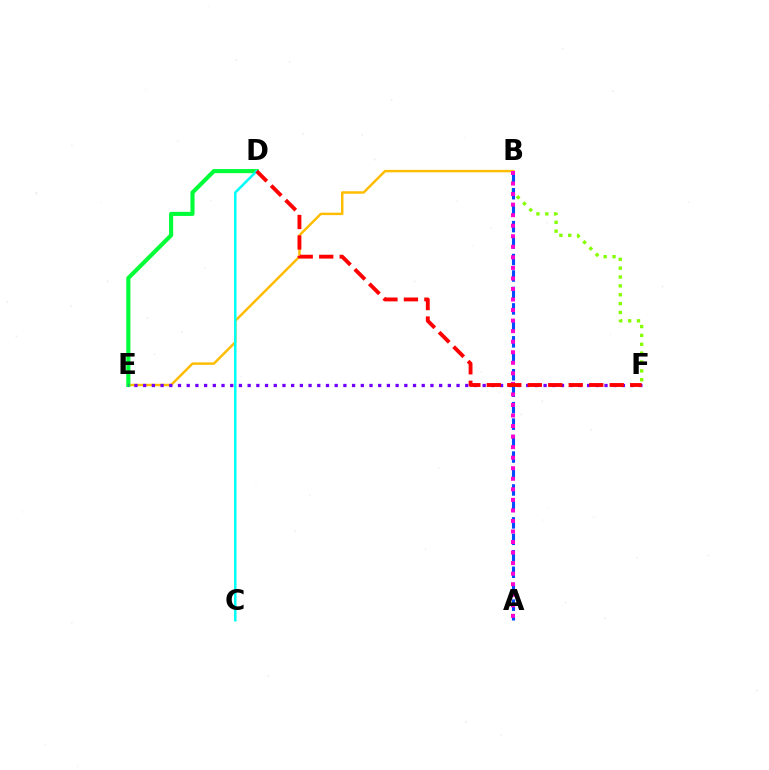{('B', 'F'): [{'color': '#84ff00', 'line_style': 'dotted', 'thickness': 2.41}], ('B', 'E'): [{'color': '#ffbd00', 'line_style': 'solid', 'thickness': 1.76}], ('A', 'B'): [{'color': '#004bff', 'line_style': 'dashed', 'thickness': 2.24}, {'color': '#ff00cf', 'line_style': 'dotted', 'thickness': 2.86}], ('D', 'E'): [{'color': '#00ff39', 'line_style': 'solid', 'thickness': 2.96}], ('C', 'D'): [{'color': '#00fff6', 'line_style': 'solid', 'thickness': 1.8}], ('E', 'F'): [{'color': '#7200ff', 'line_style': 'dotted', 'thickness': 2.37}], ('D', 'F'): [{'color': '#ff0000', 'line_style': 'dashed', 'thickness': 2.78}]}